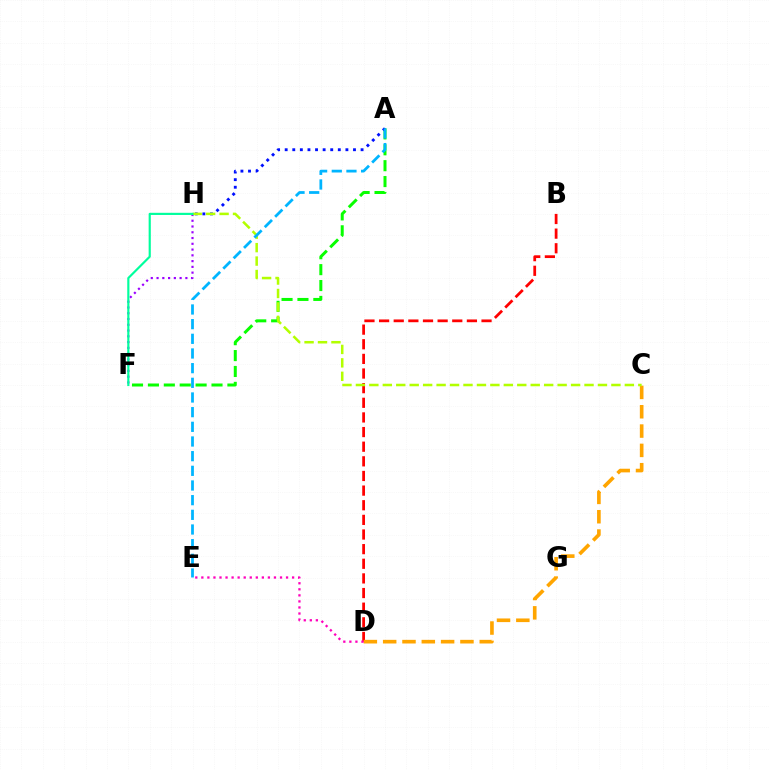{('A', 'F'): [{'color': '#08ff00', 'line_style': 'dashed', 'thickness': 2.16}], ('A', 'H'): [{'color': '#0010ff', 'line_style': 'dotted', 'thickness': 2.06}], ('B', 'D'): [{'color': '#ff0000', 'line_style': 'dashed', 'thickness': 1.99}], ('F', 'H'): [{'color': '#9b00ff', 'line_style': 'dotted', 'thickness': 1.57}, {'color': '#00ff9d', 'line_style': 'solid', 'thickness': 1.56}], ('C', 'D'): [{'color': '#ffa500', 'line_style': 'dashed', 'thickness': 2.62}], ('C', 'H'): [{'color': '#b3ff00', 'line_style': 'dashed', 'thickness': 1.83}], ('D', 'E'): [{'color': '#ff00bd', 'line_style': 'dotted', 'thickness': 1.64}], ('A', 'E'): [{'color': '#00b5ff', 'line_style': 'dashed', 'thickness': 1.99}]}